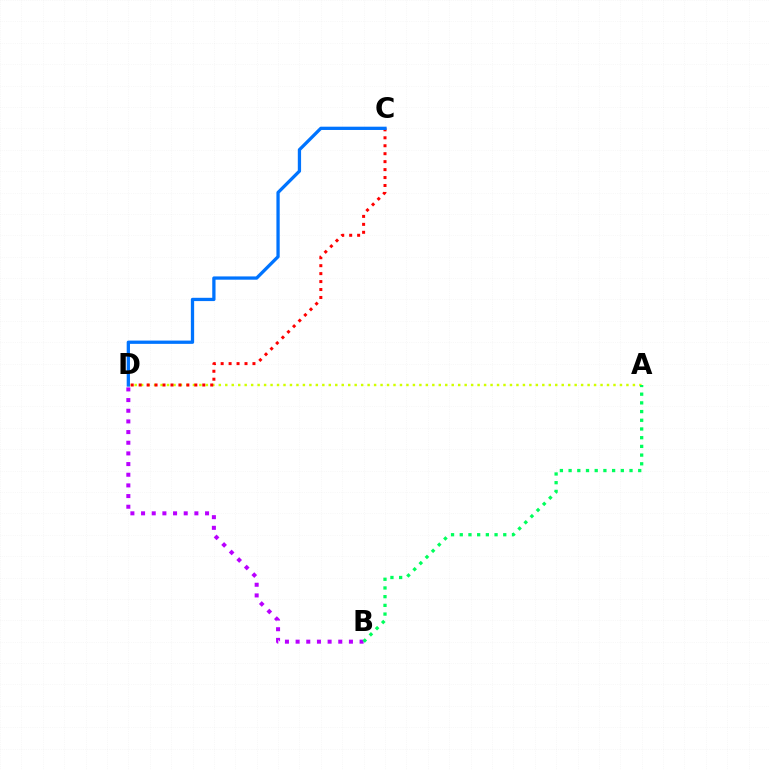{('B', 'D'): [{'color': '#b900ff', 'line_style': 'dotted', 'thickness': 2.9}], ('A', 'D'): [{'color': '#d1ff00', 'line_style': 'dotted', 'thickness': 1.76}], ('C', 'D'): [{'color': '#ff0000', 'line_style': 'dotted', 'thickness': 2.16}, {'color': '#0074ff', 'line_style': 'solid', 'thickness': 2.36}], ('A', 'B'): [{'color': '#00ff5c', 'line_style': 'dotted', 'thickness': 2.36}]}